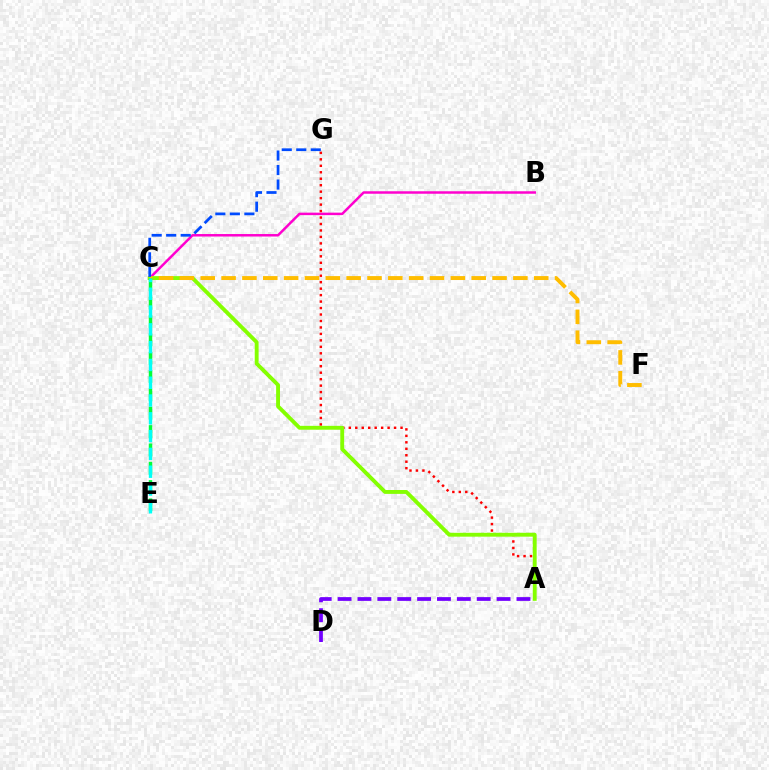{('B', 'C'): [{'color': '#ff00cf', 'line_style': 'solid', 'thickness': 1.79}], ('A', 'G'): [{'color': '#ff0000', 'line_style': 'dotted', 'thickness': 1.76}], ('A', 'D'): [{'color': '#7200ff', 'line_style': 'dashed', 'thickness': 2.7}], ('A', 'C'): [{'color': '#84ff00', 'line_style': 'solid', 'thickness': 2.79}], ('C', 'F'): [{'color': '#ffbd00', 'line_style': 'dashed', 'thickness': 2.83}], ('C', 'G'): [{'color': '#004bff', 'line_style': 'dashed', 'thickness': 1.97}], ('C', 'E'): [{'color': '#00ff39', 'line_style': 'dashed', 'thickness': 2.49}, {'color': '#00fff6', 'line_style': 'dashed', 'thickness': 2.42}]}